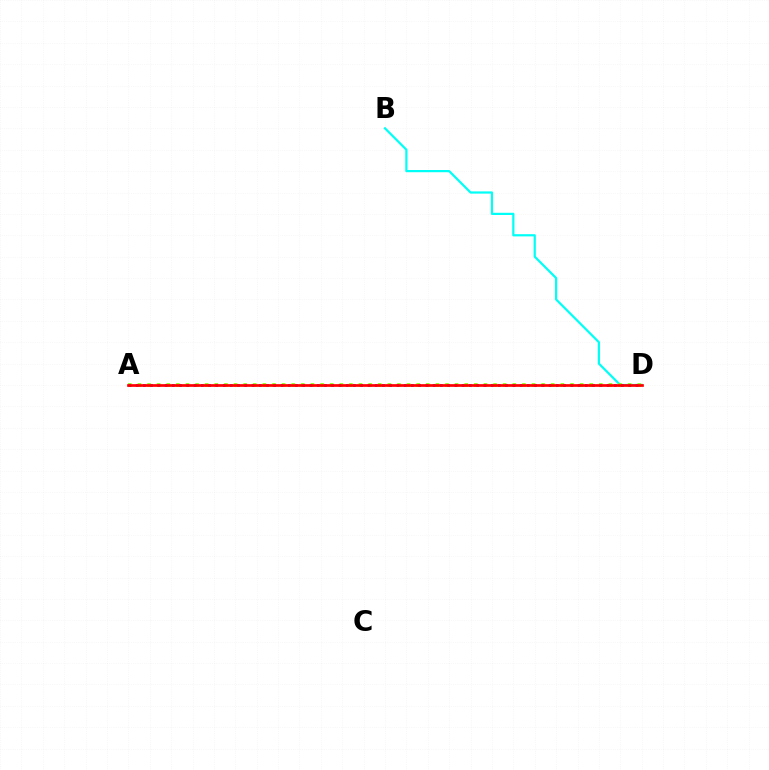{('B', 'D'): [{'color': '#00fff6', 'line_style': 'solid', 'thickness': 1.59}], ('A', 'D'): [{'color': '#84ff00', 'line_style': 'dotted', 'thickness': 2.61}, {'color': '#7200ff', 'line_style': 'dotted', 'thickness': 1.97}, {'color': '#ff0000', 'line_style': 'solid', 'thickness': 1.95}]}